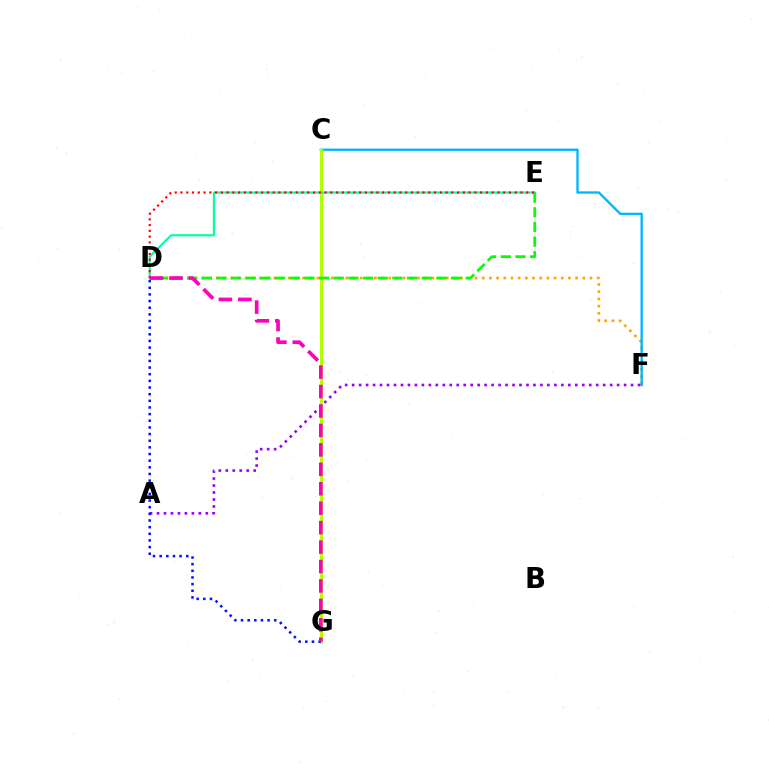{('D', 'F'): [{'color': '#ffa500', 'line_style': 'dotted', 'thickness': 1.95}], ('C', 'F'): [{'color': '#00b5ff', 'line_style': 'solid', 'thickness': 1.68}], ('C', 'G'): [{'color': '#b3ff00', 'line_style': 'solid', 'thickness': 2.22}], ('D', 'E'): [{'color': '#00ff9d', 'line_style': 'solid', 'thickness': 1.52}, {'color': '#08ff00', 'line_style': 'dashed', 'thickness': 1.99}, {'color': '#ff0000', 'line_style': 'dotted', 'thickness': 1.57}], ('A', 'F'): [{'color': '#9b00ff', 'line_style': 'dotted', 'thickness': 1.89}], ('D', 'G'): [{'color': '#0010ff', 'line_style': 'dotted', 'thickness': 1.81}, {'color': '#ff00bd', 'line_style': 'dashed', 'thickness': 2.64}]}